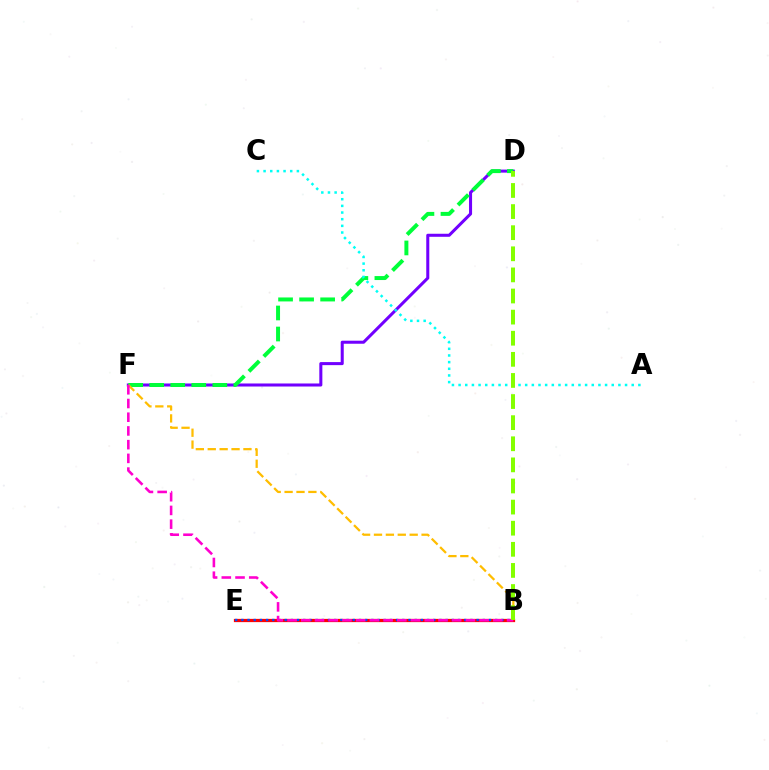{('D', 'F'): [{'color': '#7200ff', 'line_style': 'solid', 'thickness': 2.19}, {'color': '#00ff39', 'line_style': 'dashed', 'thickness': 2.86}], ('B', 'E'): [{'color': '#ff0000', 'line_style': 'solid', 'thickness': 2.34}, {'color': '#004bff', 'line_style': 'dotted', 'thickness': 1.68}], ('A', 'C'): [{'color': '#00fff6', 'line_style': 'dotted', 'thickness': 1.81}], ('B', 'F'): [{'color': '#ffbd00', 'line_style': 'dashed', 'thickness': 1.62}, {'color': '#ff00cf', 'line_style': 'dashed', 'thickness': 1.86}], ('B', 'D'): [{'color': '#84ff00', 'line_style': 'dashed', 'thickness': 2.87}]}